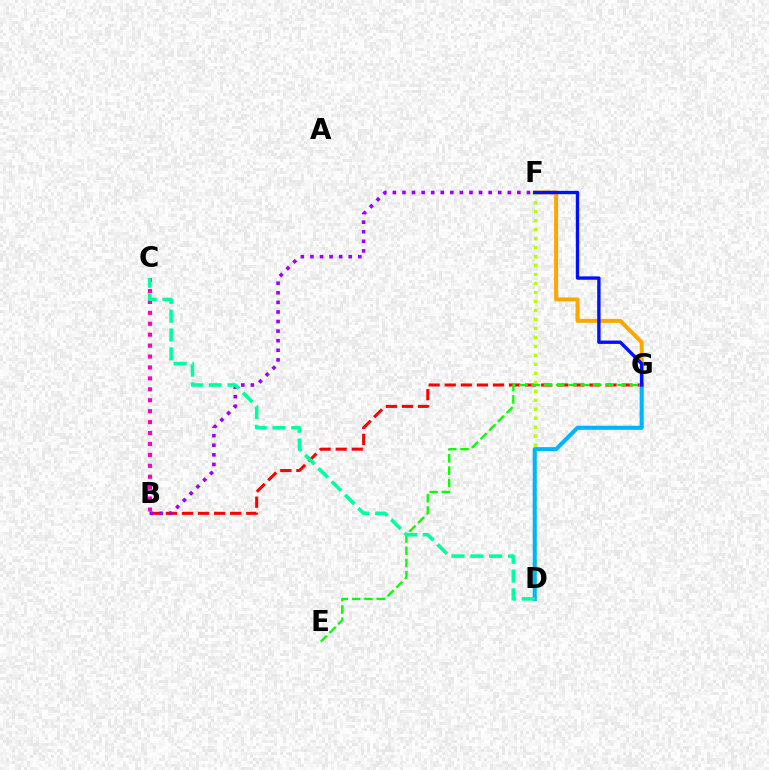{('B', 'C'): [{'color': '#ff00bd', 'line_style': 'dotted', 'thickness': 2.97}], ('B', 'G'): [{'color': '#ff0000', 'line_style': 'dashed', 'thickness': 2.18}], ('F', 'G'): [{'color': '#ffa500', 'line_style': 'solid', 'thickness': 2.85}, {'color': '#0010ff', 'line_style': 'solid', 'thickness': 2.43}], ('D', 'F'): [{'color': '#b3ff00', 'line_style': 'dotted', 'thickness': 2.44}], ('B', 'F'): [{'color': '#9b00ff', 'line_style': 'dotted', 'thickness': 2.6}], ('D', 'G'): [{'color': '#00b5ff', 'line_style': 'solid', 'thickness': 2.93}], ('E', 'G'): [{'color': '#08ff00', 'line_style': 'dashed', 'thickness': 1.67}], ('C', 'D'): [{'color': '#00ff9d', 'line_style': 'dashed', 'thickness': 2.56}]}